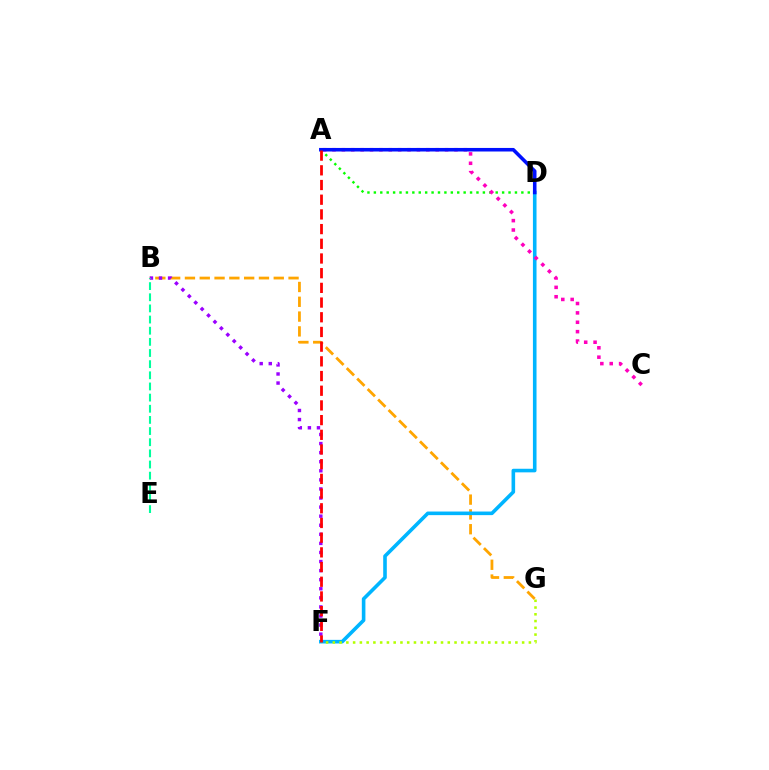{('B', 'G'): [{'color': '#ffa500', 'line_style': 'dashed', 'thickness': 2.01}], ('A', 'D'): [{'color': '#08ff00', 'line_style': 'dotted', 'thickness': 1.74}, {'color': '#0010ff', 'line_style': 'solid', 'thickness': 2.56}], ('B', 'F'): [{'color': '#9b00ff', 'line_style': 'dotted', 'thickness': 2.47}], ('D', 'F'): [{'color': '#00b5ff', 'line_style': 'solid', 'thickness': 2.59}], ('A', 'C'): [{'color': '#ff00bd', 'line_style': 'dotted', 'thickness': 2.55}], ('A', 'F'): [{'color': '#ff0000', 'line_style': 'dashed', 'thickness': 2.0}], ('B', 'E'): [{'color': '#00ff9d', 'line_style': 'dashed', 'thickness': 1.51}], ('F', 'G'): [{'color': '#b3ff00', 'line_style': 'dotted', 'thickness': 1.84}]}